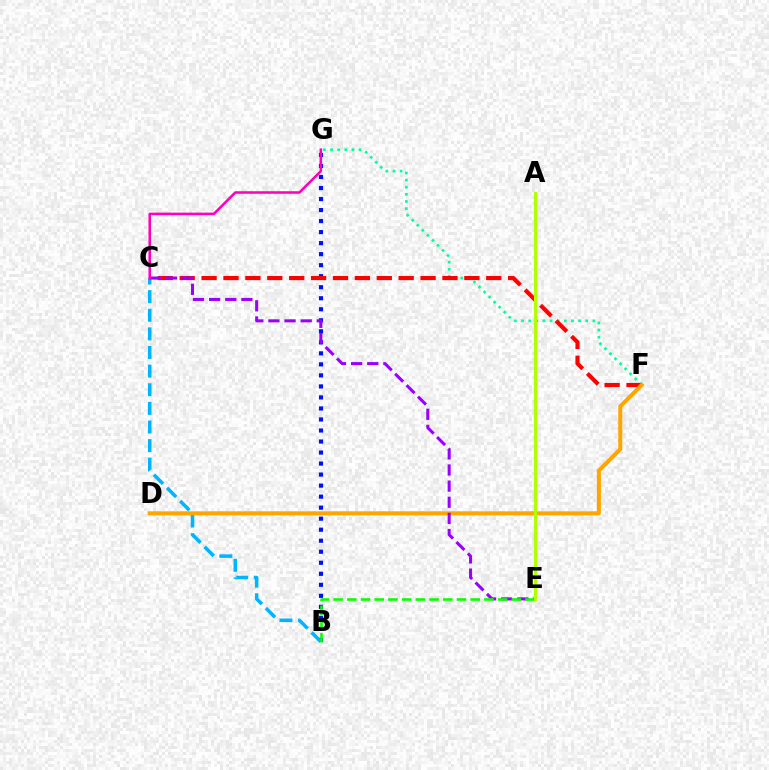{('F', 'G'): [{'color': '#00ff9d', 'line_style': 'dotted', 'thickness': 1.94}], ('B', 'G'): [{'color': '#0010ff', 'line_style': 'dotted', 'thickness': 2.99}], ('C', 'F'): [{'color': '#ff0000', 'line_style': 'dashed', 'thickness': 2.97}], ('B', 'C'): [{'color': '#00b5ff', 'line_style': 'dashed', 'thickness': 2.53}], ('D', 'F'): [{'color': '#ffa500', 'line_style': 'solid', 'thickness': 2.91}], ('C', 'E'): [{'color': '#9b00ff', 'line_style': 'dashed', 'thickness': 2.19}], ('B', 'E'): [{'color': '#08ff00', 'line_style': 'dashed', 'thickness': 1.86}], ('A', 'E'): [{'color': '#b3ff00', 'line_style': 'solid', 'thickness': 2.27}], ('C', 'G'): [{'color': '#ff00bd', 'line_style': 'solid', 'thickness': 1.83}]}